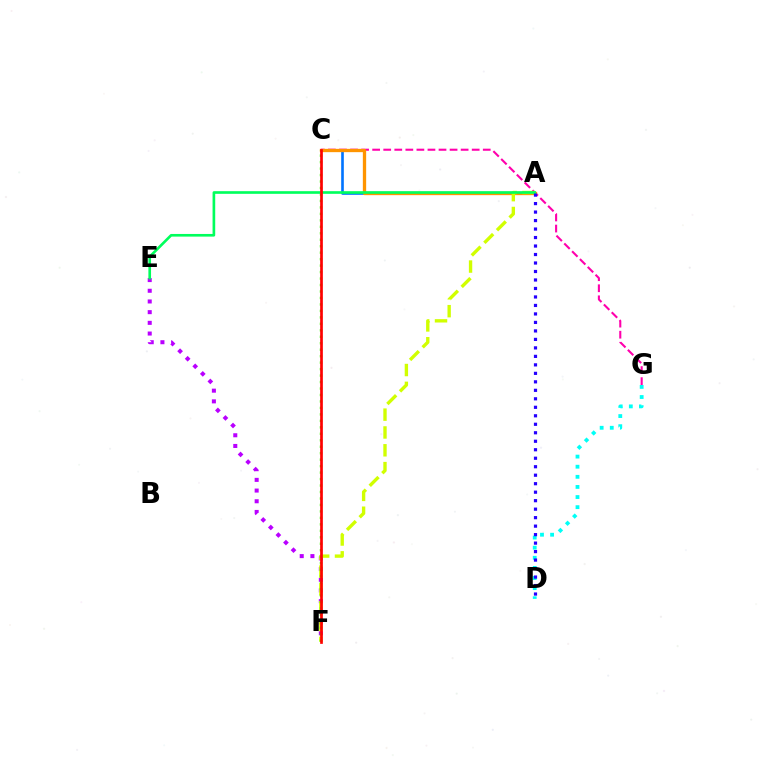{('E', 'F'): [{'color': '#b900ff', 'line_style': 'dotted', 'thickness': 2.91}], ('C', 'G'): [{'color': '#ff00ac', 'line_style': 'dashed', 'thickness': 1.5}], ('A', 'C'): [{'color': '#0074ff', 'line_style': 'solid', 'thickness': 1.89}, {'color': '#ff9400', 'line_style': 'solid', 'thickness': 2.38}], ('D', 'G'): [{'color': '#00fff6', 'line_style': 'dotted', 'thickness': 2.75}], ('A', 'F'): [{'color': '#d1ff00', 'line_style': 'dashed', 'thickness': 2.42}], ('C', 'F'): [{'color': '#3dff00', 'line_style': 'dotted', 'thickness': 1.76}, {'color': '#ff0000', 'line_style': 'solid', 'thickness': 1.94}], ('A', 'E'): [{'color': '#00ff5c', 'line_style': 'solid', 'thickness': 1.91}], ('A', 'D'): [{'color': '#2500ff', 'line_style': 'dotted', 'thickness': 2.31}]}